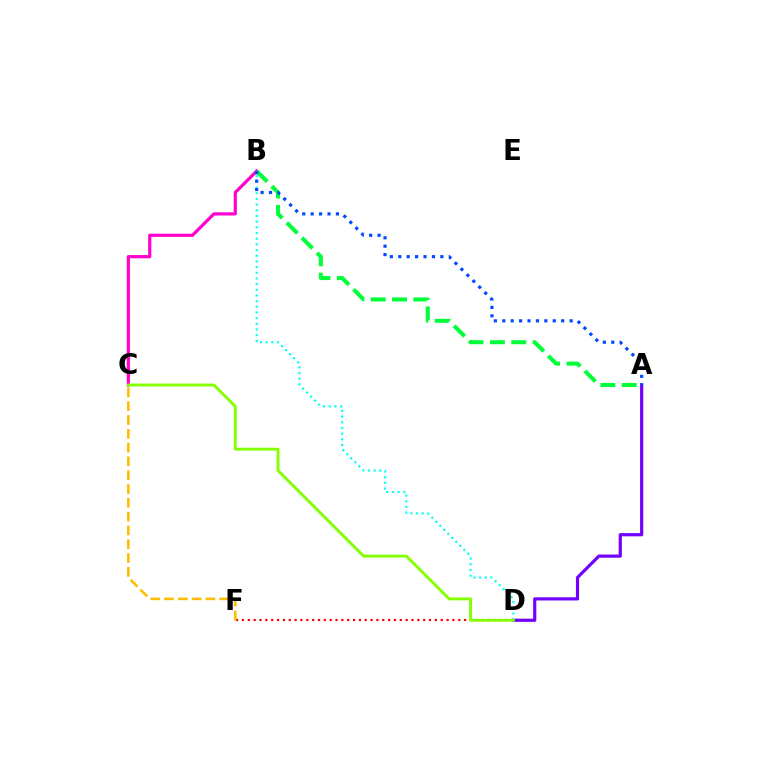{('B', 'C'): [{'color': '#ff00cf', 'line_style': 'solid', 'thickness': 2.3}], ('A', 'D'): [{'color': '#7200ff', 'line_style': 'solid', 'thickness': 2.29}], ('B', 'D'): [{'color': '#00fff6', 'line_style': 'dotted', 'thickness': 1.54}], ('D', 'F'): [{'color': '#ff0000', 'line_style': 'dotted', 'thickness': 1.59}], ('A', 'B'): [{'color': '#00ff39', 'line_style': 'dashed', 'thickness': 2.9}, {'color': '#004bff', 'line_style': 'dotted', 'thickness': 2.29}], ('C', 'D'): [{'color': '#84ff00', 'line_style': 'solid', 'thickness': 2.07}], ('C', 'F'): [{'color': '#ffbd00', 'line_style': 'dashed', 'thickness': 1.88}]}